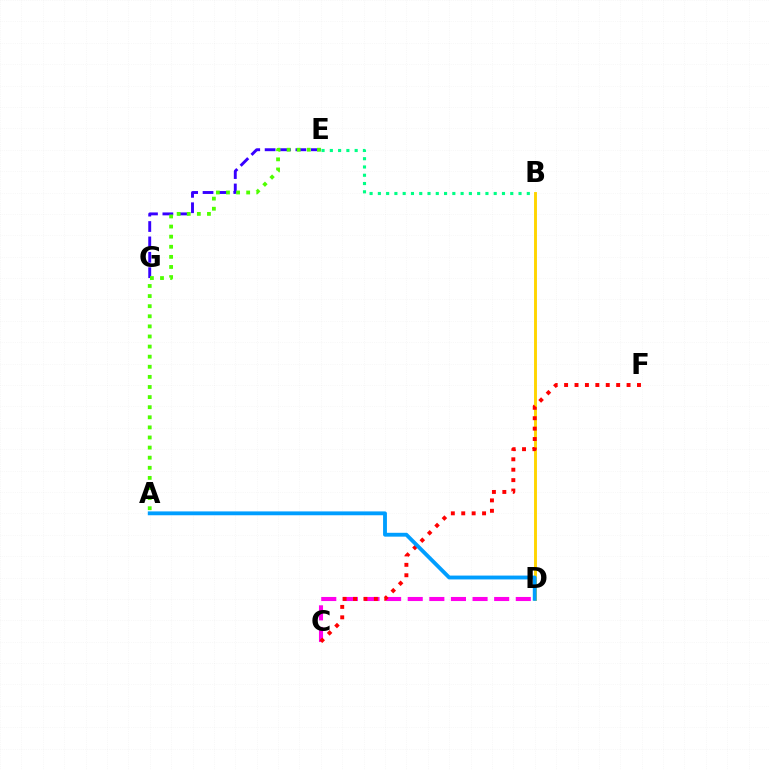{('C', 'D'): [{'color': '#ff00ed', 'line_style': 'dashed', 'thickness': 2.94}], ('E', 'G'): [{'color': '#3700ff', 'line_style': 'dashed', 'thickness': 2.09}], ('B', 'E'): [{'color': '#00ff86', 'line_style': 'dotted', 'thickness': 2.25}], ('B', 'D'): [{'color': '#ffd500', 'line_style': 'solid', 'thickness': 2.09}], ('C', 'F'): [{'color': '#ff0000', 'line_style': 'dotted', 'thickness': 2.83}], ('A', 'E'): [{'color': '#4fff00', 'line_style': 'dotted', 'thickness': 2.74}], ('A', 'D'): [{'color': '#009eff', 'line_style': 'solid', 'thickness': 2.77}]}